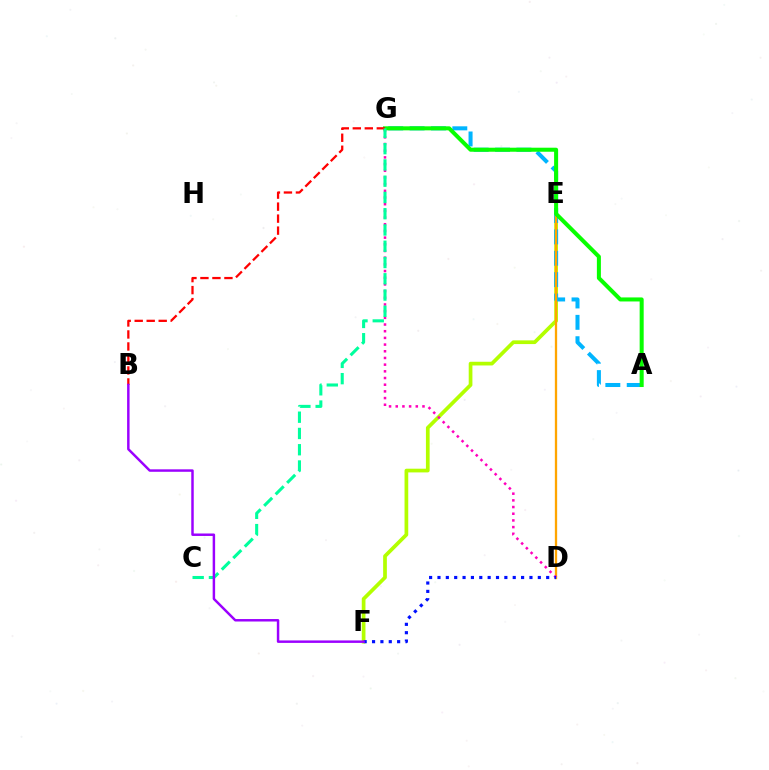{('E', 'F'): [{'color': '#b3ff00', 'line_style': 'solid', 'thickness': 2.67}], ('A', 'G'): [{'color': '#00b5ff', 'line_style': 'dashed', 'thickness': 2.9}, {'color': '#08ff00', 'line_style': 'solid', 'thickness': 2.9}], ('D', 'E'): [{'color': '#ffa500', 'line_style': 'solid', 'thickness': 1.66}], ('D', 'G'): [{'color': '#ff00bd', 'line_style': 'dotted', 'thickness': 1.82}], ('B', 'G'): [{'color': '#ff0000', 'line_style': 'dashed', 'thickness': 1.63}], ('C', 'G'): [{'color': '#00ff9d', 'line_style': 'dashed', 'thickness': 2.21}], ('D', 'F'): [{'color': '#0010ff', 'line_style': 'dotted', 'thickness': 2.27}], ('B', 'F'): [{'color': '#9b00ff', 'line_style': 'solid', 'thickness': 1.77}]}